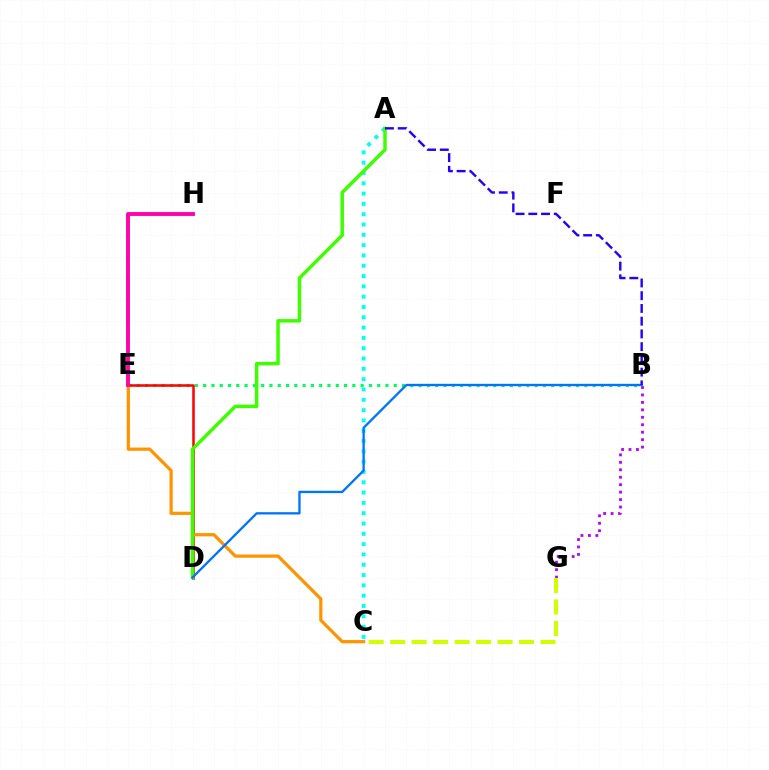{('A', 'C'): [{'color': '#00fff6', 'line_style': 'dotted', 'thickness': 2.8}], ('B', 'E'): [{'color': '#00ff5c', 'line_style': 'dotted', 'thickness': 2.25}], ('D', 'E'): [{'color': '#ff0000', 'line_style': 'solid', 'thickness': 1.82}], ('B', 'G'): [{'color': '#b900ff', 'line_style': 'dotted', 'thickness': 2.02}], ('C', 'E'): [{'color': '#ff9400', 'line_style': 'solid', 'thickness': 2.32}], ('A', 'D'): [{'color': '#3dff00', 'line_style': 'solid', 'thickness': 2.5}], ('E', 'H'): [{'color': '#ff00ac', 'line_style': 'solid', 'thickness': 2.78}], ('B', 'D'): [{'color': '#0074ff', 'line_style': 'solid', 'thickness': 1.67}], ('C', 'G'): [{'color': '#d1ff00', 'line_style': 'dashed', 'thickness': 2.92}], ('A', 'B'): [{'color': '#2500ff', 'line_style': 'dashed', 'thickness': 1.73}]}